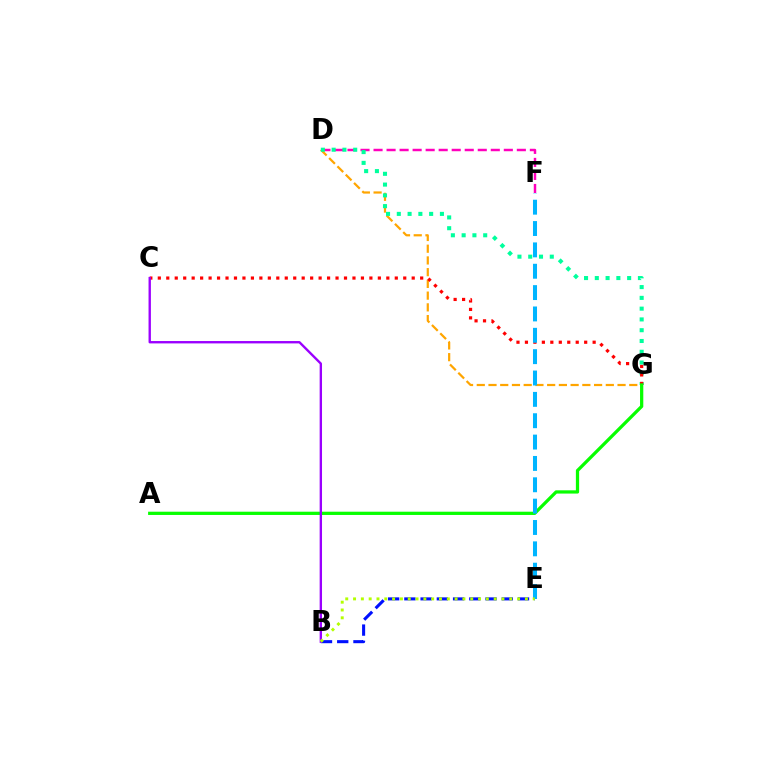{('D', 'F'): [{'color': '#ff00bd', 'line_style': 'dashed', 'thickness': 1.77}], ('D', 'G'): [{'color': '#ffa500', 'line_style': 'dashed', 'thickness': 1.59}, {'color': '#00ff9d', 'line_style': 'dotted', 'thickness': 2.93}], ('B', 'E'): [{'color': '#0010ff', 'line_style': 'dashed', 'thickness': 2.21}, {'color': '#b3ff00', 'line_style': 'dotted', 'thickness': 2.12}], ('C', 'G'): [{'color': '#ff0000', 'line_style': 'dotted', 'thickness': 2.3}], ('A', 'G'): [{'color': '#08ff00', 'line_style': 'solid', 'thickness': 2.34}], ('B', 'C'): [{'color': '#9b00ff', 'line_style': 'solid', 'thickness': 1.7}], ('E', 'F'): [{'color': '#00b5ff', 'line_style': 'dashed', 'thickness': 2.9}]}